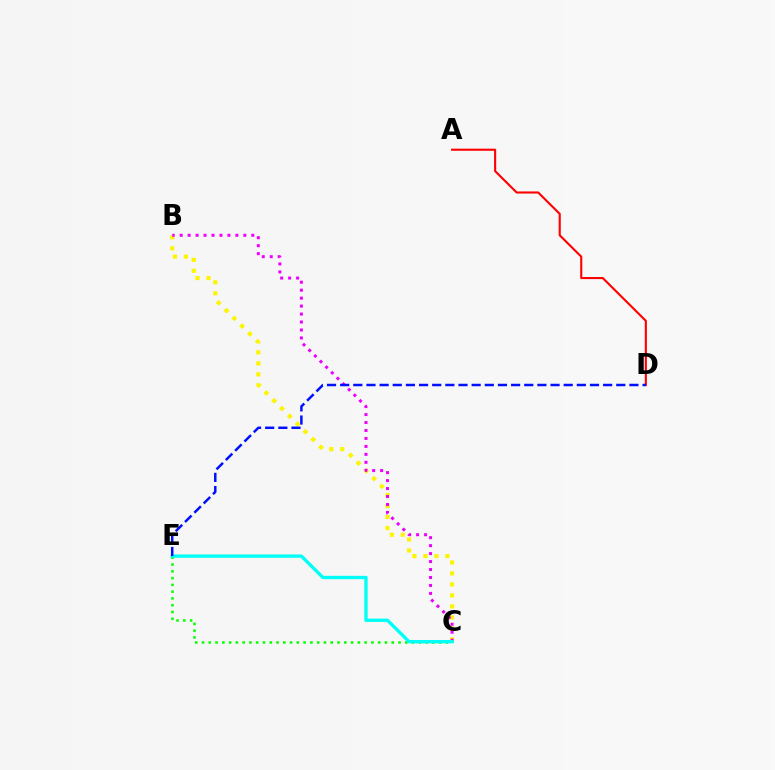{('B', 'C'): [{'color': '#fcf500', 'line_style': 'dotted', 'thickness': 2.99}, {'color': '#ee00ff', 'line_style': 'dotted', 'thickness': 2.16}], ('C', 'E'): [{'color': '#08ff00', 'line_style': 'dotted', 'thickness': 1.84}, {'color': '#00fff6', 'line_style': 'solid', 'thickness': 2.41}], ('A', 'D'): [{'color': '#ff0000', 'line_style': 'solid', 'thickness': 1.51}], ('D', 'E'): [{'color': '#0010ff', 'line_style': 'dashed', 'thickness': 1.79}]}